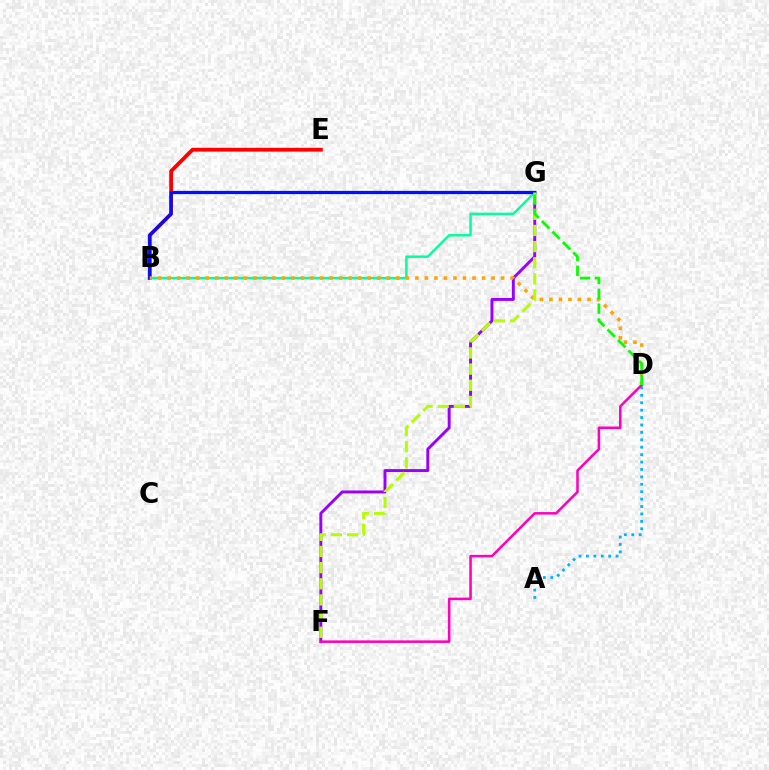{('B', 'E'): [{'color': '#ff0000', 'line_style': 'solid', 'thickness': 2.73}], ('F', 'G'): [{'color': '#9b00ff', 'line_style': 'solid', 'thickness': 2.11}, {'color': '#b3ff00', 'line_style': 'dashed', 'thickness': 2.2}], ('A', 'D'): [{'color': '#00b5ff', 'line_style': 'dotted', 'thickness': 2.01}], ('B', 'G'): [{'color': '#00ff9d', 'line_style': 'solid', 'thickness': 1.76}, {'color': '#0010ff', 'line_style': 'solid', 'thickness': 2.32}], ('D', 'F'): [{'color': '#ff00bd', 'line_style': 'solid', 'thickness': 1.82}], ('B', 'D'): [{'color': '#ffa500', 'line_style': 'dotted', 'thickness': 2.59}], ('D', 'G'): [{'color': '#08ff00', 'line_style': 'dashed', 'thickness': 2.01}]}